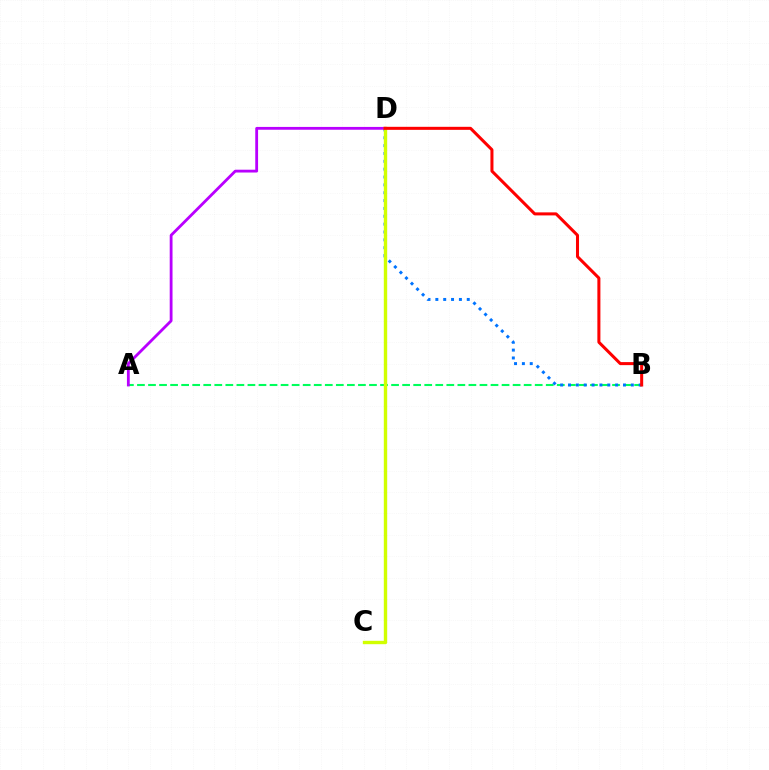{('A', 'B'): [{'color': '#00ff5c', 'line_style': 'dashed', 'thickness': 1.5}], ('B', 'D'): [{'color': '#0074ff', 'line_style': 'dotted', 'thickness': 2.13}, {'color': '#ff0000', 'line_style': 'solid', 'thickness': 2.18}], ('A', 'D'): [{'color': '#b900ff', 'line_style': 'solid', 'thickness': 2.03}], ('C', 'D'): [{'color': '#d1ff00', 'line_style': 'solid', 'thickness': 2.43}]}